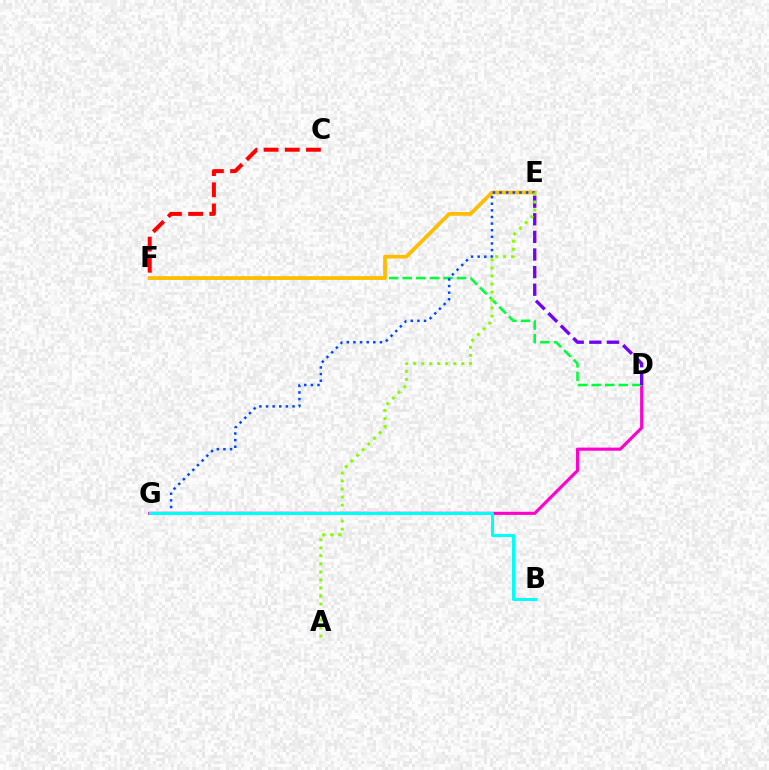{('D', 'G'): [{'color': '#ff00cf', 'line_style': 'solid', 'thickness': 2.24}], ('D', 'F'): [{'color': '#00ff39', 'line_style': 'dashed', 'thickness': 1.85}], ('D', 'E'): [{'color': '#7200ff', 'line_style': 'dashed', 'thickness': 2.39}], ('E', 'F'): [{'color': '#ffbd00', 'line_style': 'solid', 'thickness': 2.68}], ('E', 'G'): [{'color': '#004bff', 'line_style': 'dotted', 'thickness': 1.8}], ('A', 'E'): [{'color': '#84ff00', 'line_style': 'dotted', 'thickness': 2.18}], ('B', 'G'): [{'color': '#00fff6', 'line_style': 'solid', 'thickness': 2.21}], ('C', 'F'): [{'color': '#ff0000', 'line_style': 'dashed', 'thickness': 2.88}]}